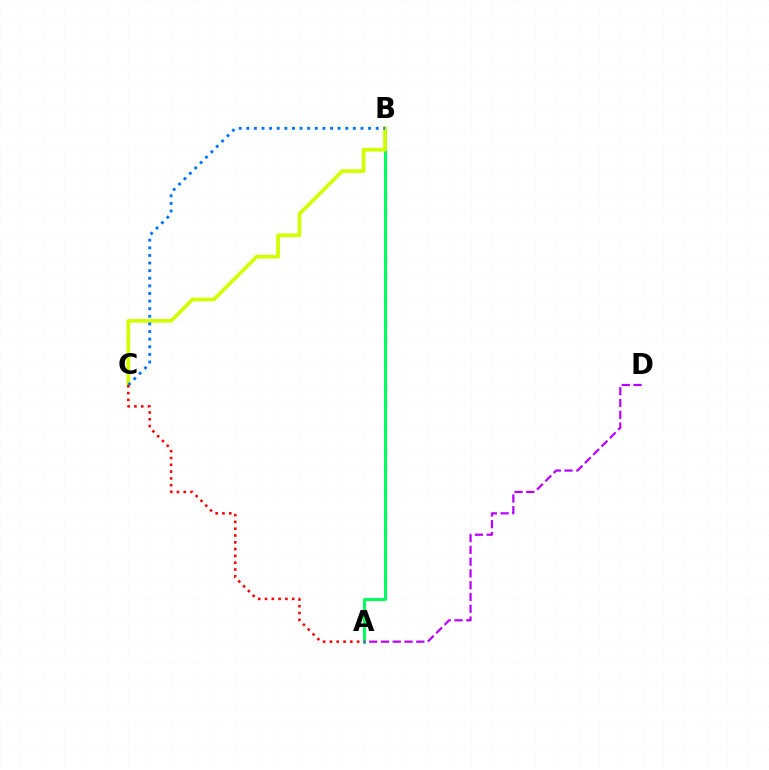{('A', 'B'): [{'color': '#00ff5c', 'line_style': 'solid', 'thickness': 2.18}], ('A', 'D'): [{'color': '#b900ff', 'line_style': 'dashed', 'thickness': 1.6}], ('B', 'C'): [{'color': '#d1ff00', 'line_style': 'solid', 'thickness': 2.69}, {'color': '#0074ff', 'line_style': 'dotted', 'thickness': 2.07}], ('A', 'C'): [{'color': '#ff0000', 'line_style': 'dotted', 'thickness': 1.85}]}